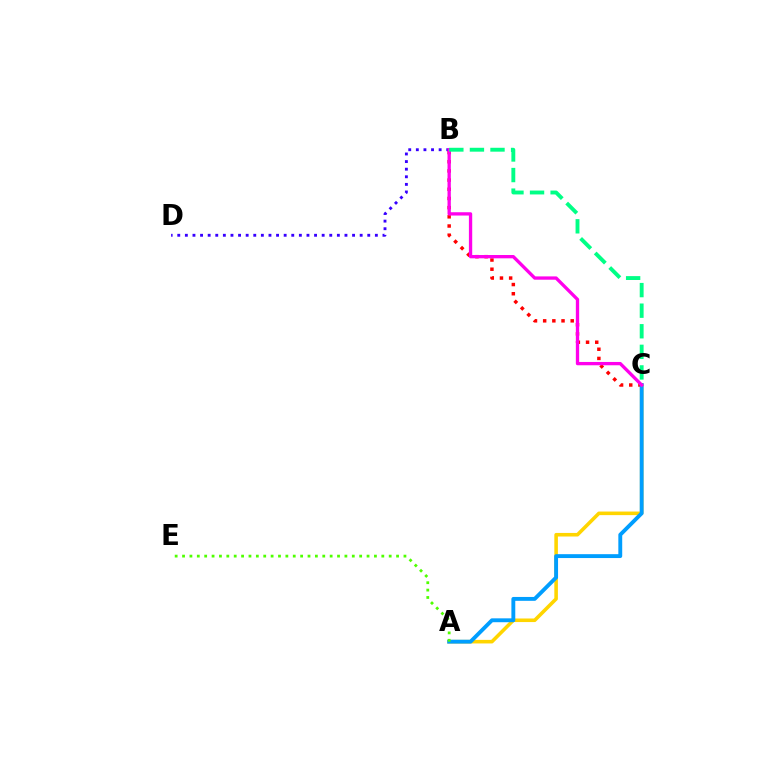{('A', 'C'): [{'color': '#ffd500', 'line_style': 'solid', 'thickness': 2.57}, {'color': '#009eff', 'line_style': 'solid', 'thickness': 2.79}], ('B', 'C'): [{'color': '#ff0000', 'line_style': 'dotted', 'thickness': 2.49}, {'color': '#ff00ed', 'line_style': 'solid', 'thickness': 2.38}, {'color': '#00ff86', 'line_style': 'dashed', 'thickness': 2.8}], ('A', 'E'): [{'color': '#4fff00', 'line_style': 'dotted', 'thickness': 2.01}], ('B', 'D'): [{'color': '#3700ff', 'line_style': 'dotted', 'thickness': 2.06}]}